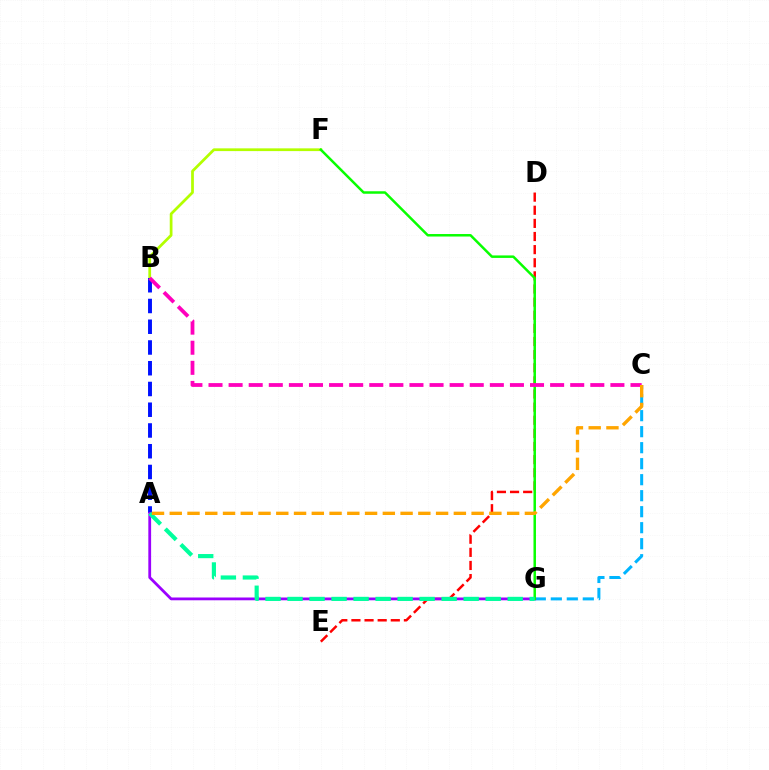{('D', 'E'): [{'color': '#ff0000', 'line_style': 'dashed', 'thickness': 1.78}], ('B', 'F'): [{'color': '#b3ff00', 'line_style': 'solid', 'thickness': 1.98}], ('A', 'B'): [{'color': '#0010ff', 'line_style': 'dashed', 'thickness': 2.82}], ('C', 'G'): [{'color': '#00b5ff', 'line_style': 'dashed', 'thickness': 2.17}], ('A', 'G'): [{'color': '#9b00ff', 'line_style': 'solid', 'thickness': 2.01}, {'color': '#00ff9d', 'line_style': 'dashed', 'thickness': 2.99}], ('F', 'G'): [{'color': '#08ff00', 'line_style': 'solid', 'thickness': 1.79}], ('B', 'C'): [{'color': '#ff00bd', 'line_style': 'dashed', 'thickness': 2.73}], ('A', 'C'): [{'color': '#ffa500', 'line_style': 'dashed', 'thickness': 2.41}]}